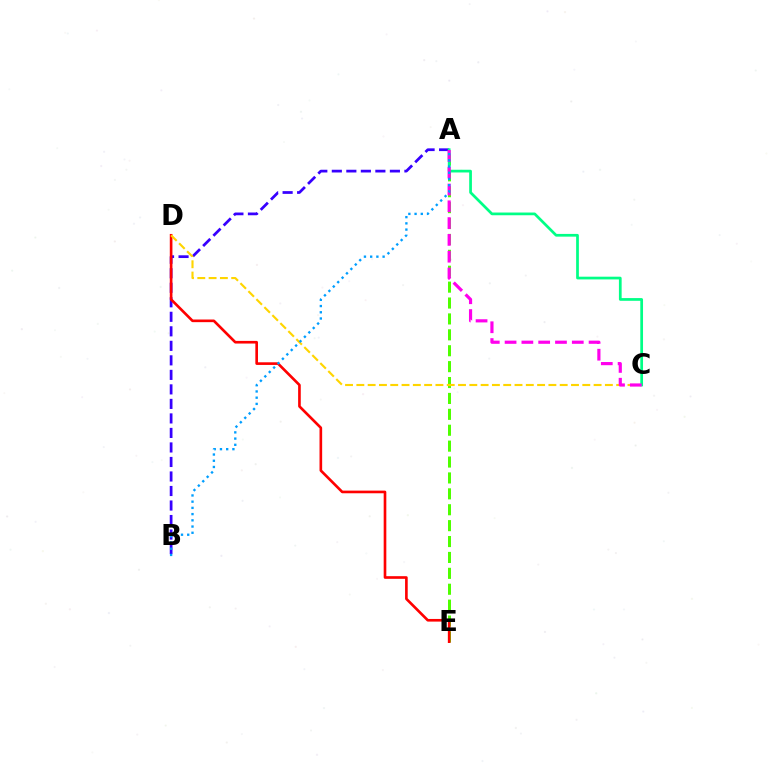{('A', 'E'): [{'color': '#4fff00', 'line_style': 'dashed', 'thickness': 2.16}], ('A', 'B'): [{'color': '#3700ff', 'line_style': 'dashed', 'thickness': 1.97}, {'color': '#009eff', 'line_style': 'dotted', 'thickness': 1.69}], ('D', 'E'): [{'color': '#ff0000', 'line_style': 'solid', 'thickness': 1.91}], ('C', 'D'): [{'color': '#ffd500', 'line_style': 'dashed', 'thickness': 1.53}], ('A', 'C'): [{'color': '#00ff86', 'line_style': 'solid', 'thickness': 1.96}, {'color': '#ff00ed', 'line_style': 'dashed', 'thickness': 2.28}]}